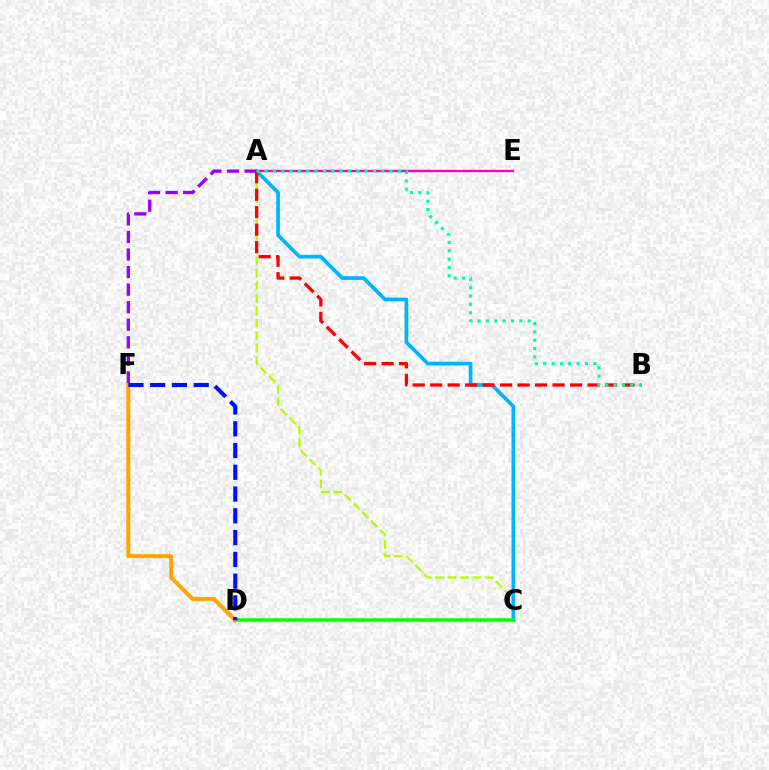{('A', 'C'): [{'color': '#b3ff00', 'line_style': 'dashed', 'thickness': 1.69}, {'color': '#00b5ff', 'line_style': 'solid', 'thickness': 2.66}], ('A', 'E'): [{'color': '#ff00bd', 'line_style': 'solid', 'thickness': 1.7}], ('C', 'D'): [{'color': '#08ff00', 'line_style': 'solid', 'thickness': 2.56}], ('A', 'F'): [{'color': '#9b00ff', 'line_style': 'dashed', 'thickness': 2.38}], ('D', 'F'): [{'color': '#ffa500', 'line_style': 'solid', 'thickness': 2.88}, {'color': '#0010ff', 'line_style': 'dashed', 'thickness': 2.96}], ('A', 'B'): [{'color': '#ff0000', 'line_style': 'dashed', 'thickness': 2.38}, {'color': '#00ff9d', 'line_style': 'dotted', 'thickness': 2.27}]}